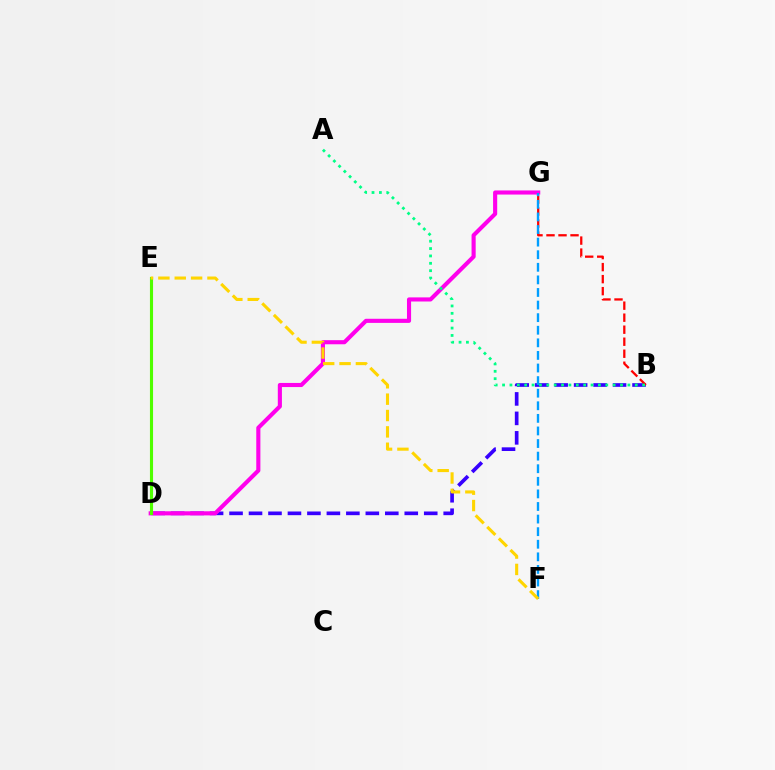{('B', 'D'): [{'color': '#3700ff', 'line_style': 'dashed', 'thickness': 2.64}], ('D', 'G'): [{'color': '#ff00ed', 'line_style': 'solid', 'thickness': 2.96}], ('B', 'G'): [{'color': '#ff0000', 'line_style': 'dashed', 'thickness': 1.63}], ('A', 'B'): [{'color': '#00ff86', 'line_style': 'dotted', 'thickness': 2.0}], ('D', 'E'): [{'color': '#4fff00', 'line_style': 'solid', 'thickness': 2.24}], ('F', 'G'): [{'color': '#009eff', 'line_style': 'dashed', 'thickness': 1.71}], ('E', 'F'): [{'color': '#ffd500', 'line_style': 'dashed', 'thickness': 2.22}]}